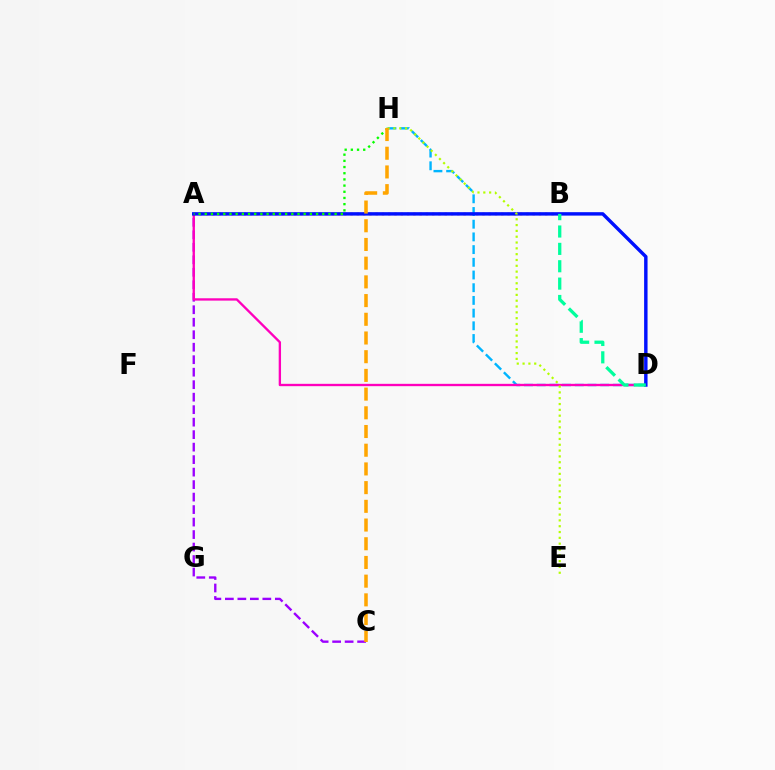{('D', 'H'): [{'color': '#00b5ff', 'line_style': 'dashed', 'thickness': 1.73}], ('A', 'B'): [{'color': '#ff0000', 'line_style': 'dotted', 'thickness': 1.71}], ('A', 'C'): [{'color': '#9b00ff', 'line_style': 'dashed', 'thickness': 1.7}], ('A', 'D'): [{'color': '#ff00bd', 'line_style': 'solid', 'thickness': 1.69}, {'color': '#0010ff', 'line_style': 'solid', 'thickness': 2.47}], ('B', 'D'): [{'color': '#00ff9d', 'line_style': 'dashed', 'thickness': 2.36}], ('E', 'H'): [{'color': '#b3ff00', 'line_style': 'dotted', 'thickness': 1.58}], ('A', 'H'): [{'color': '#08ff00', 'line_style': 'dotted', 'thickness': 1.68}], ('C', 'H'): [{'color': '#ffa500', 'line_style': 'dashed', 'thickness': 2.54}]}